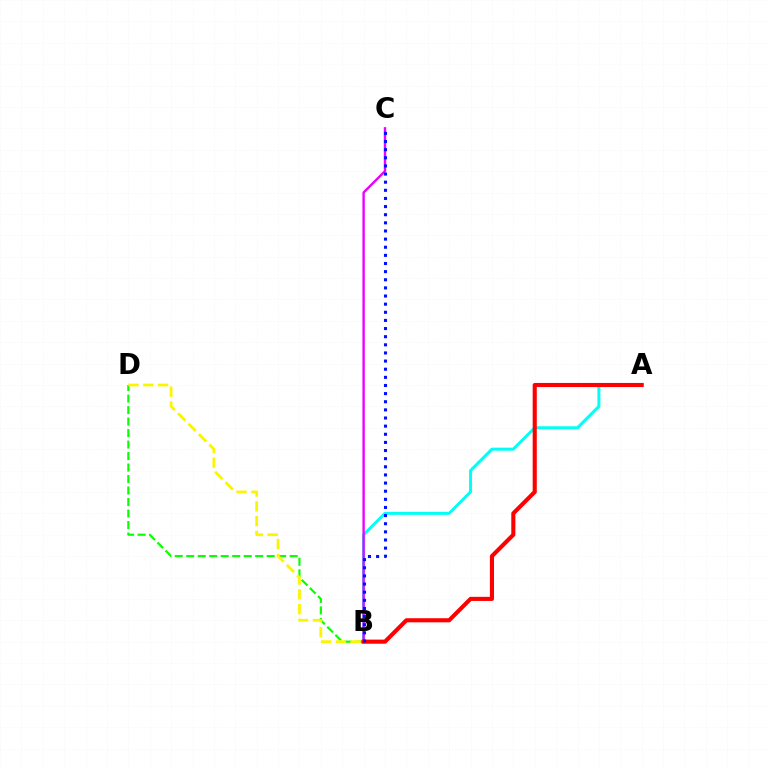{('A', 'B'): [{'color': '#00fff6', 'line_style': 'solid', 'thickness': 2.17}, {'color': '#ff0000', 'line_style': 'solid', 'thickness': 2.96}], ('B', 'D'): [{'color': '#08ff00', 'line_style': 'dashed', 'thickness': 1.56}, {'color': '#fcf500', 'line_style': 'dashed', 'thickness': 2.01}], ('B', 'C'): [{'color': '#ee00ff', 'line_style': 'solid', 'thickness': 1.72}, {'color': '#0010ff', 'line_style': 'dotted', 'thickness': 2.21}]}